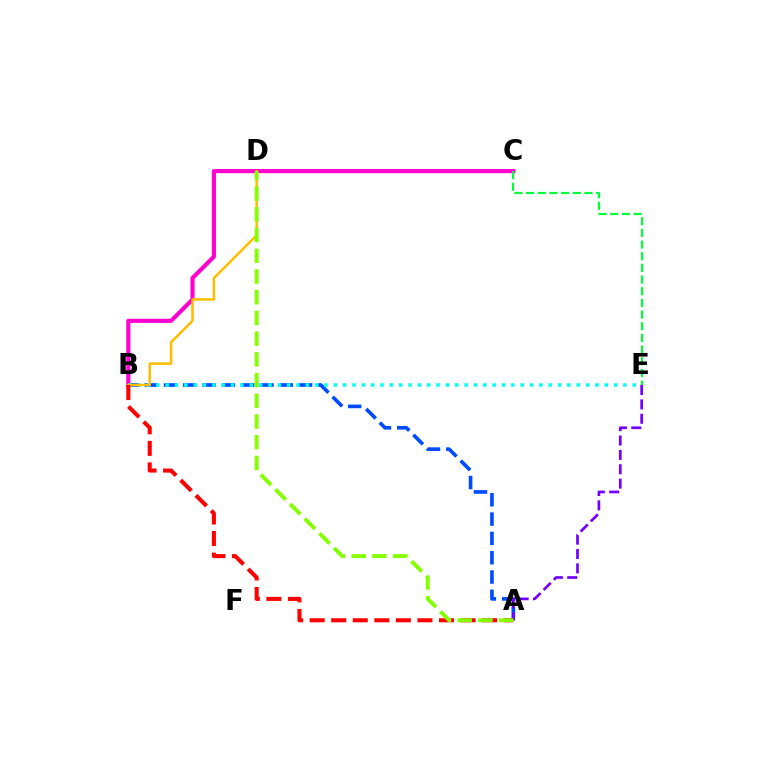{('A', 'B'): [{'color': '#004bff', 'line_style': 'dashed', 'thickness': 2.62}, {'color': '#ff0000', 'line_style': 'dashed', 'thickness': 2.93}], ('B', 'C'): [{'color': '#ff00cf', 'line_style': 'solid', 'thickness': 2.98}], ('B', 'E'): [{'color': '#00fff6', 'line_style': 'dotted', 'thickness': 2.54}], ('B', 'D'): [{'color': '#ffbd00', 'line_style': 'solid', 'thickness': 1.82}], ('A', 'E'): [{'color': '#7200ff', 'line_style': 'dashed', 'thickness': 1.95}], ('C', 'E'): [{'color': '#00ff39', 'line_style': 'dashed', 'thickness': 1.59}], ('A', 'D'): [{'color': '#84ff00', 'line_style': 'dashed', 'thickness': 2.82}]}